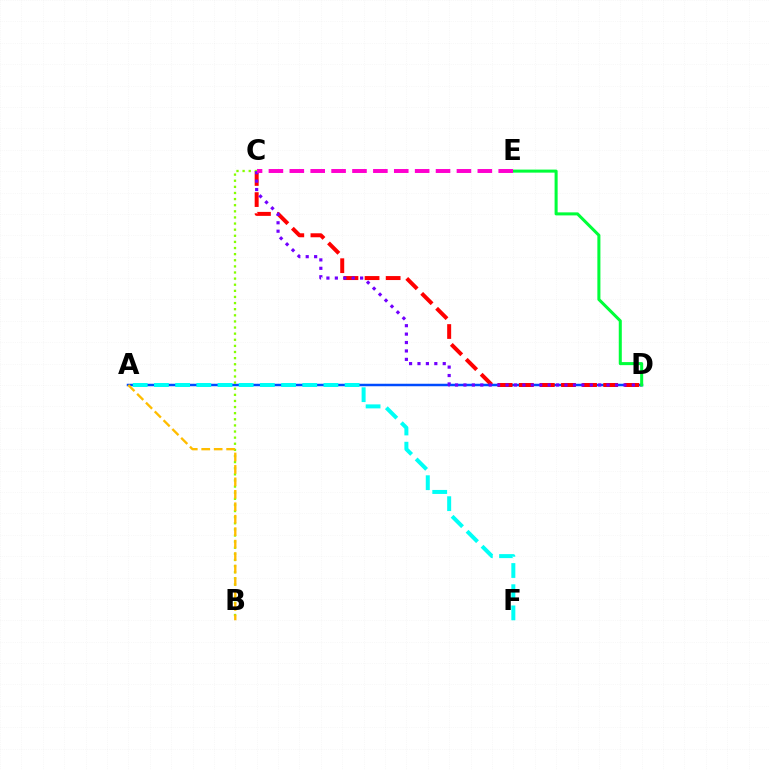{('A', 'D'): [{'color': '#004bff', 'line_style': 'solid', 'thickness': 1.8}], ('C', 'D'): [{'color': '#ff0000', 'line_style': 'dashed', 'thickness': 2.87}, {'color': '#7200ff', 'line_style': 'dotted', 'thickness': 2.29}], ('B', 'C'): [{'color': '#84ff00', 'line_style': 'dotted', 'thickness': 1.66}], ('A', 'B'): [{'color': '#ffbd00', 'line_style': 'dashed', 'thickness': 1.69}], ('D', 'E'): [{'color': '#00ff39', 'line_style': 'solid', 'thickness': 2.19}], ('C', 'E'): [{'color': '#ff00cf', 'line_style': 'dashed', 'thickness': 2.84}], ('A', 'F'): [{'color': '#00fff6', 'line_style': 'dashed', 'thickness': 2.88}]}